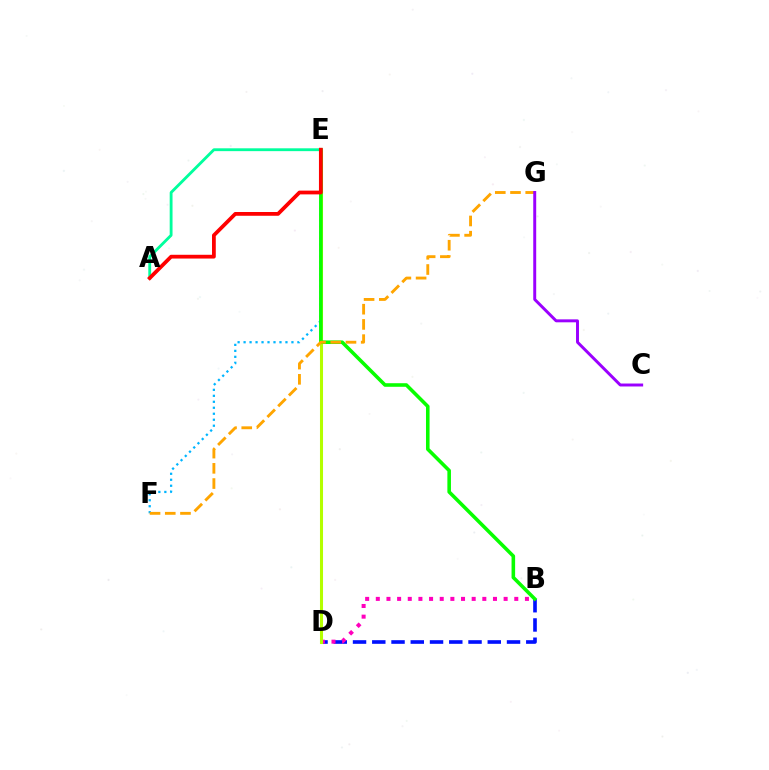{('B', 'D'): [{'color': '#0010ff', 'line_style': 'dashed', 'thickness': 2.62}, {'color': '#ff00bd', 'line_style': 'dotted', 'thickness': 2.89}], ('D', 'E'): [{'color': '#b3ff00', 'line_style': 'solid', 'thickness': 2.2}], ('E', 'F'): [{'color': '#00b5ff', 'line_style': 'dotted', 'thickness': 1.62}], ('B', 'E'): [{'color': '#08ff00', 'line_style': 'solid', 'thickness': 2.57}], ('A', 'E'): [{'color': '#00ff9d', 'line_style': 'solid', 'thickness': 2.05}, {'color': '#ff0000', 'line_style': 'solid', 'thickness': 2.71}], ('F', 'G'): [{'color': '#ffa500', 'line_style': 'dashed', 'thickness': 2.07}], ('C', 'G'): [{'color': '#9b00ff', 'line_style': 'solid', 'thickness': 2.13}]}